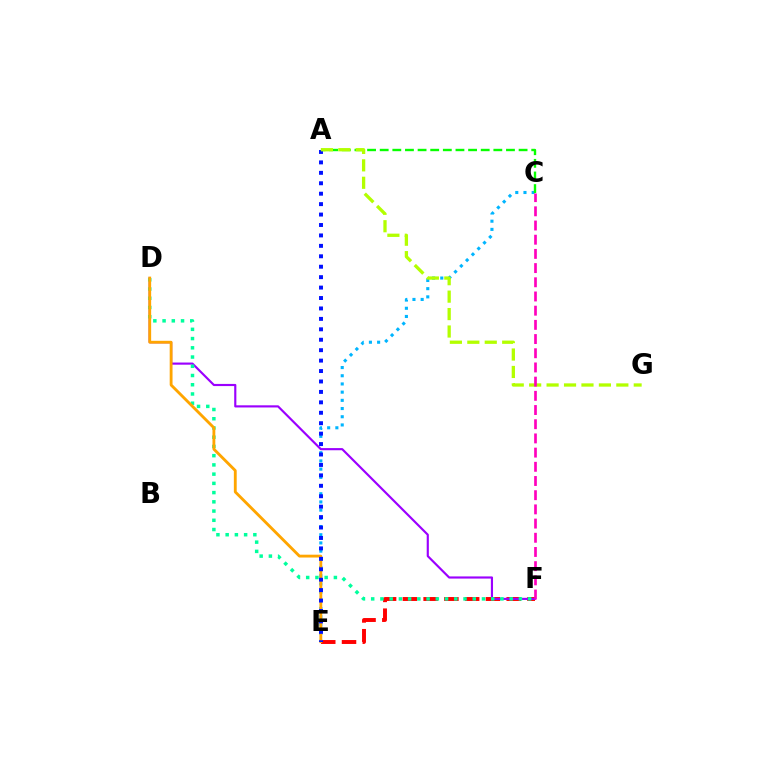{('E', 'F'): [{'color': '#ff0000', 'line_style': 'dashed', 'thickness': 2.82}], ('D', 'F'): [{'color': '#9b00ff', 'line_style': 'solid', 'thickness': 1.55}, {'color': '#00ff9d', 'line_style': 'dotted', 'thickness': 2.51}], ('C', 'E'): [{'color': '#00b5ff', 'line_style': 'dotted', 'thickness': 2.23}], ('A', 'C'): [{'color': '#08ff00', 'line_style': 'dashed', 'thickness': 1.72}], ('D', 'E'): [{'color': '#ffa500', 'line_style': 'solid', 'thickness': 2.05}], ('A', 'E'): [{'color': '#0010ff', 'line_style': 'dotted', 'thickness': 2.83}], ('A', 'G'): [{'color': '#b3ff00', 'line_style': 'dashed', 'thickness': 2.37}], ('C', 'F'): [{'color': '#ff00bd', 'line_style': 'dashed', 'thickness': 1.93}]}